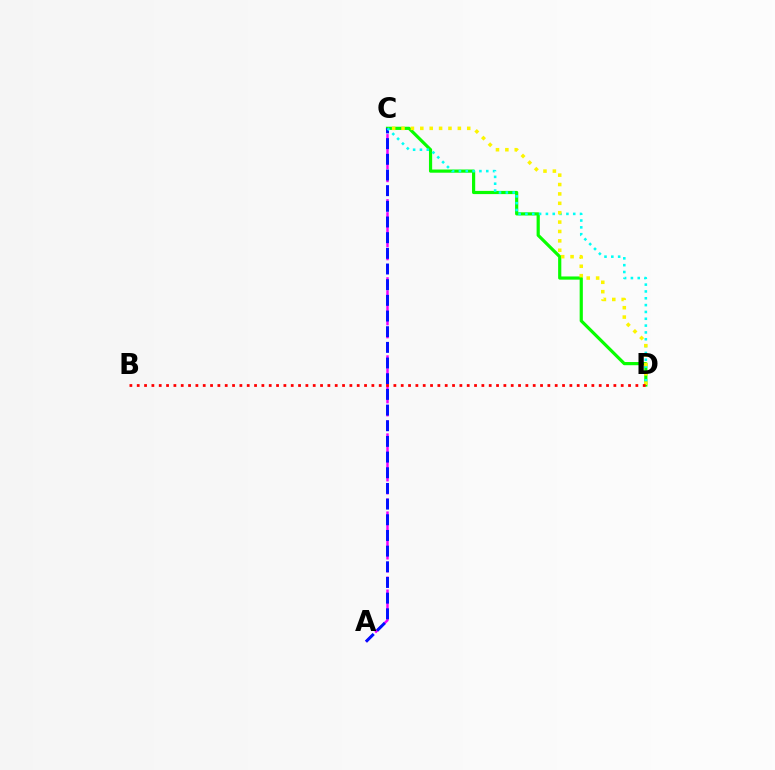{('C', 'D'): [{'color': '#08ff00', 'line_style': 'solid', 'thickness': 2.29}, {'color': '#00fff6', 'line_style': 'dotted', 'thickness': 1.86}, {'color': '#fcf500', 'line_style': 'dotted', 'thickness': 2.55}], ('A', 'C'): [{'color': '#ee00ff', 'line_style': 'dashed', 'thickness': 1.77}, {'color': '#0010ff', 'line_style': 'dashed', 'thickness': 2.13}], ('B', 'D'): [{'color': '#ff0000', 'line_style': 'dotted', 'thickness': 1.99}]}